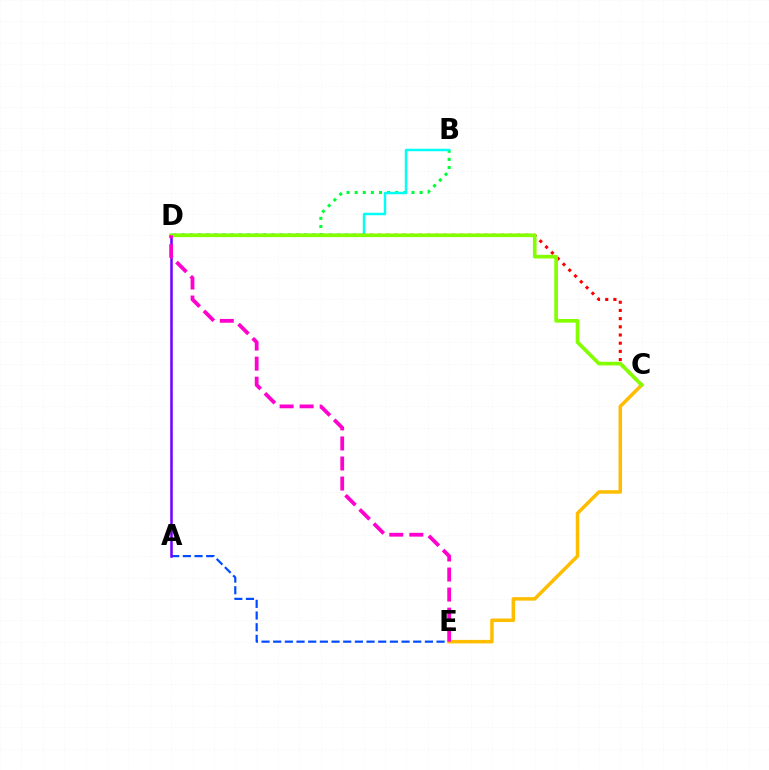{('A', 'E'): [{'color': '#004bff', 'line_style': 'dashed', 'thickness': 1.59}], ('C', 'E'): [{'color': '#ffbd00', 'line_style': 'solid', 'thickness': 2.53}], ('B', 'D'): [{'color': '#00ff39', 'line_style': 'dotted', 'thickness': 2.2}, {'color': '#00fff6', 'line_style': 'solid', 'thickness': 1.77}], ('C', 'D'): [{'color': '#ff0000', 'line_style': 'dotted', 'thickness': 2.22}, {'color': '#84ff00', 'line_style': 'solid', 'thickness': 2.64}], ('A', 'D'): [{'color': '#7200ff', 'line_style': 'solid', 'thickness': 1.82}], ('D', 'E'): [{'color': '#ff00cf', 'line_style': 'dashed', 'thickness': 2.72}]}